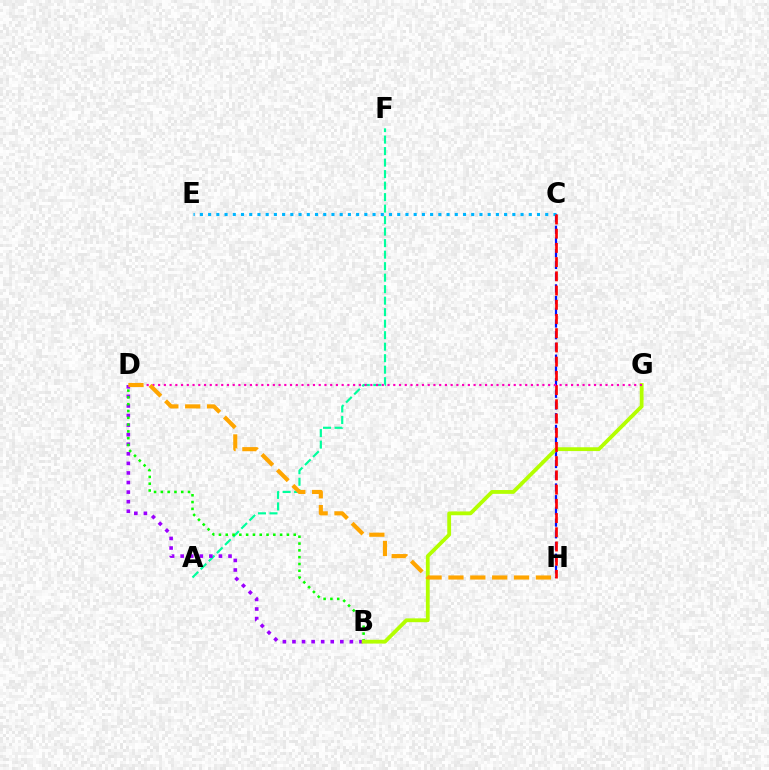{('A', 'F'): [{'color': '#00ff9d', 'line_style': 'dashed', 'thickness': 1.56}], ('C', 'H'): [{'color': '#0010ff', 'line_style': 'dashed', 'thickness': 1.59}, {'color': '#ff0000', 'line_style': 'dashed', 'thickness': 1.93}], ('B', 'D'): [{'color': '#9b00ff', 'line_style': 'dotted', 'thickness': 2.6}, {'color': '#08ff00', 'line_style': 'dotted', 'thickness': 1.85}], ('B', 'G'): [{'color': '#b3ff00', 'line_style': 'solid', 'thickness': 2.74}], ('C', 'E'): [{'color': '#00b5ff', 'line_style': 'dotted', 'thickness': 2.23}], ('D', 'G'): [{'color': '#ff00bd', 'line_style': 'dotted', 'thickness': 1.56}], ('D', 'H'): [{'color': '#ffa500', 'line_style': 'dashed', 'thickness': 2.97}]}